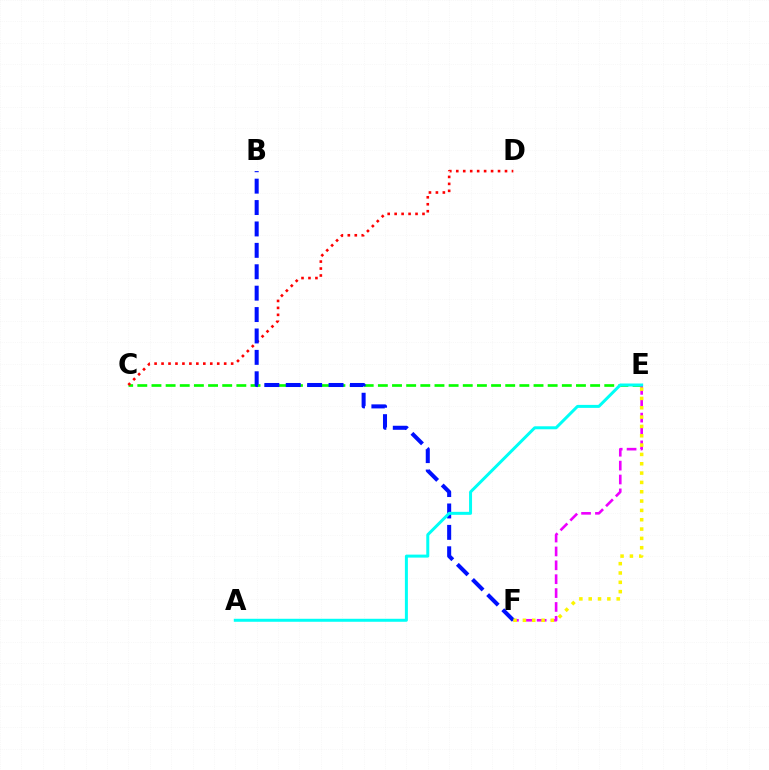{('C', 'E'): [{'color': '#08ff00', 'line_style': 'dashed', 'thickness': 1.92}], ('C', 'D'): [{'color': '#ff0000', 'line_style': 'dotted', 'thickness': 1.89}], ('E', 'F'): [{'color': '#ee00ff', 'line_style': 'dashed', 'thickness': 1.89}, {'color': '#fcf500', 'line_style': 'dotted', 'thickness': 2.53}], ('B', 'F'): [{'color': '#0010ff', 'line_style': 'dashed', 'thickness': 2.91}], ('A', 'E'): [{'color': '#00fff6', 'line_style': 'solid', 'thickness': 2.15}]}